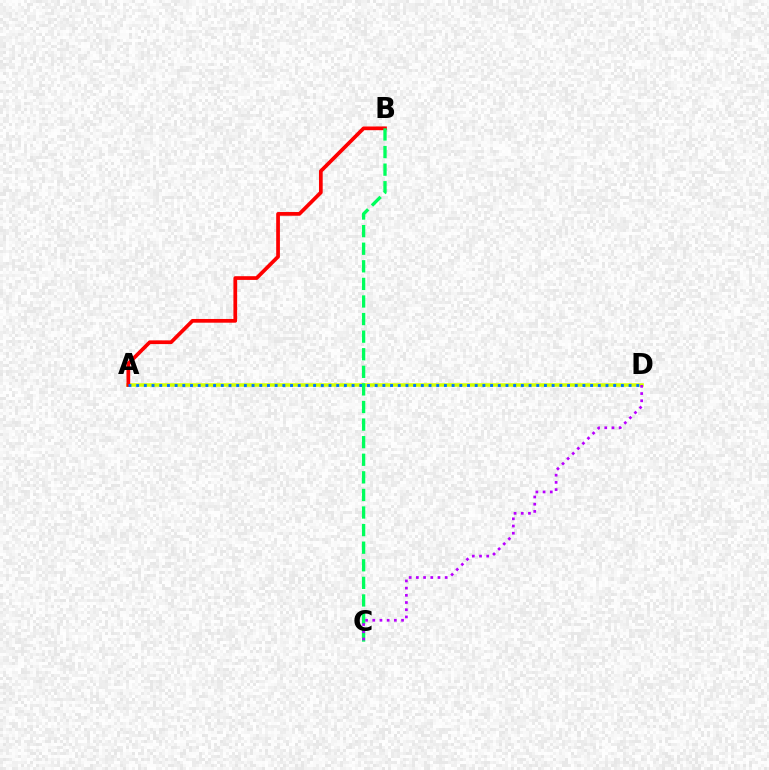{('A', 'D'): [{'color': '#d1ff00', 'line_style': 'solid', 'thickness': 2.53}, {'color': '#0074ff', 'line_style': 'dotted', 'thickness': 2.09}], ('A', 'B'): [{'color': '#ff0000', 'line_style': 'solid', 'thickness': 2.68}], ('B', 'C'): [{'color': '#00ff5c', 'line_style': 'dashed', 'thickness': 2.39}], ('C', 'D'): [{'color': '#b900ff', 'line_style': 'dotted', 'thickness': 1.96}]}